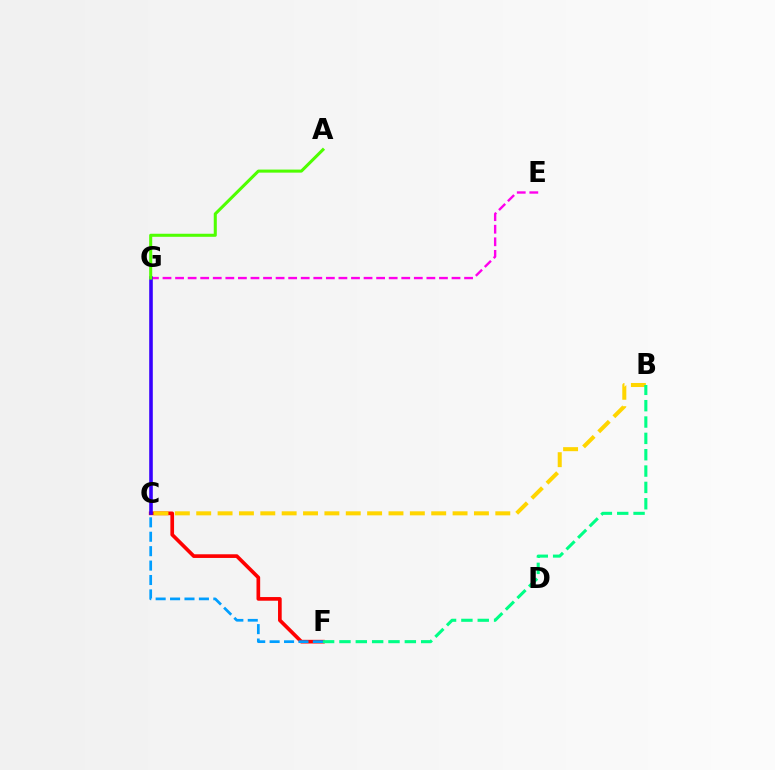{('C', 'F'): [{'color': '#ff0000', 'line_style': 'solid', 'thickness': 2.64}, {'color': '#009eff', 'line_style': 'dashed', 'thickness': 1.96}], ('B', 'C'): [{'color': '#ffd500', 'line_style': 'dashed', 'thickness': 2.9}], ('E', 'G'): [{'color': '#ff00ed', 'line_style': 'dashed', 'thickness': 1.71}], ('C', 'G'): [{'color': '#3700ff', 'line_style': 'solid', 'thickness': 2.59}], ('B', 'F'): [{'color': '#00ff86', 'line_style': 'dashed', 'thickness': 2.22}], ('A', 'G'): [{'color': '#4fff00', 'line_style': 'solid', 'thickness': 2.2}]}